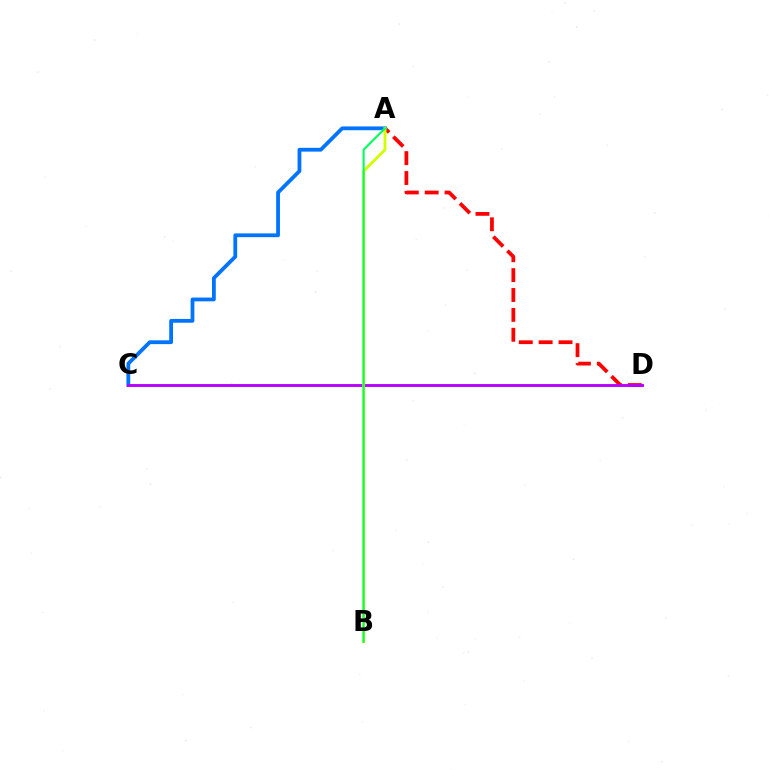{('A', 'D'): [{'color': '#ff0000', 'line_style': 'dashed', 'thickness': 2.7}], ('A', 'C'): [{'color': '#0074ff', 'line_style': 'solid', 'thickness': 2.73}], ('C', 'D'): [{'color': '#b900ff', 'line_style': 'solid', 'thickness': 2.08}], ('A', 'B'): [{'color': '#d1ff00', 'line_style': 'solid', 'thickness': 2.06}, {'color': '#00ff5c', 'line_style': 'solid', 'thickness': 1.5}]}